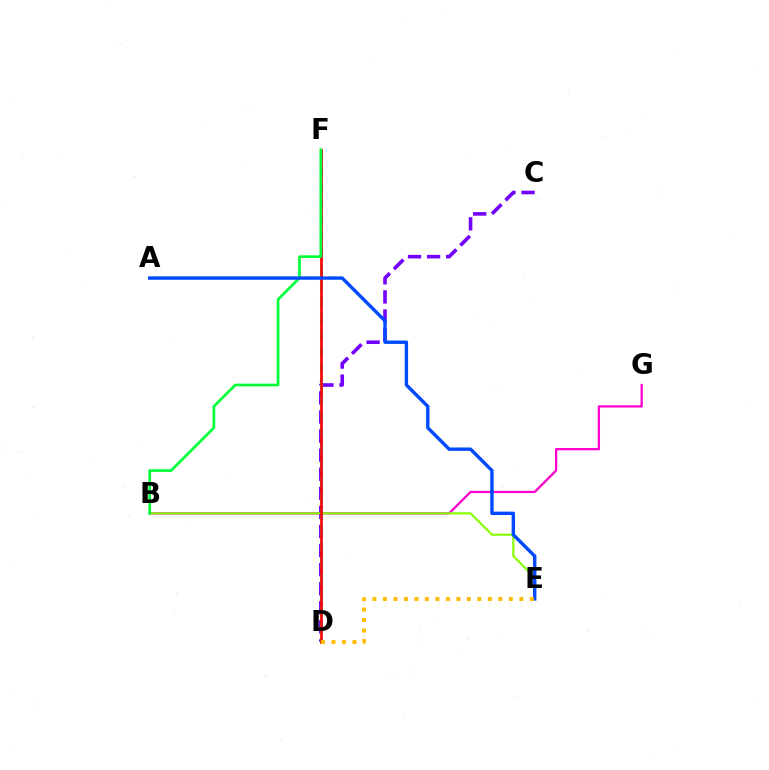{('B', 'G'): [{'color': '#ff00cf', 'line_style': 'solid', 'thickness': 1.64}], ('C', 'D'): [{'color': '#7200ff', 'line_style': 'dashed', 'thickness': 2.59}], ('D', 'F'): [{'color': '#00fff6', 'line_style': 'dashed', 'thickness': 2.21}, {'color': '#ff0000', 'line_style': 'solid', 'thickness': 1.93}], ('B', 'E'): [{'color': '#84ff00', 'line_style': 'solid', 'thickness': 1.51}], ('B', 'F'): [{'color': '#00ff39', 'line_style': 'solid', 'thickness': 1.93}], ('A', 'E'): [{'color': '#004bff', 'line_style': 'solid', 'thickness': 2.45}], ('D', 'E'): [{'color': '#ffbd00', 'line_style': 'dotted', 'thickness': 2.85}]}